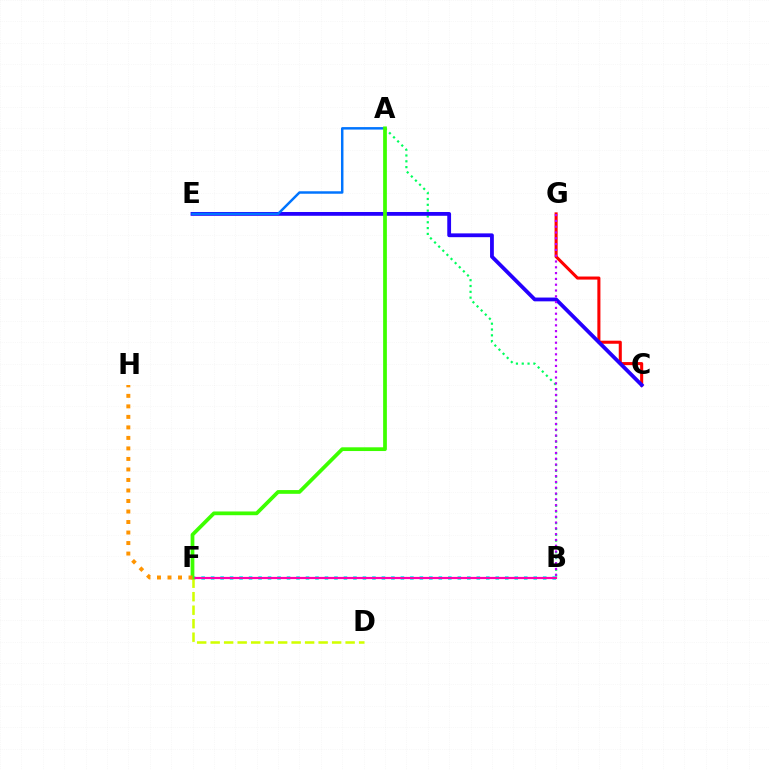{('C', 'G'): [{'color': '#ff0000', 'line_style': 'solid', 'thickness': 2.21}], ('A', 'B'): [{'color': '#00ff5c', 'line_style': 'dotted', 'thickness': 1.58}], ('B', 'F'): [{'color': '#00fff6', 'line_style': 'dotted', 'thickness': 2.58}, {'color': '#ff00ac', 'line_style': 'solid', 'thickness': 1.59}], ('D', 'F'): [{'color': '#d1ff00', 'line_style': 'dashed', 'thickness': 1.83}], ('C', 'E'): [{'color': '#2500ff', 'line_style': 'solid', 'thickness': 2.73}], ('A', 'E'): [{'color': '#0074ff', 'line_style': 'solid', 'thickness': 1.78}], ('A', 'F'): [{'color': '#3dff00', 'line_style': 'solid', 'thickness': 2.69}], ('F', 'H'): [{'color': '#ff9400', 'line_style': 'dotted', 'thickness': 2.86}], ('B', 'G'): [{'color': '#b900ff', 'line_style': 'dotted', 'thickness': 1.58}]}